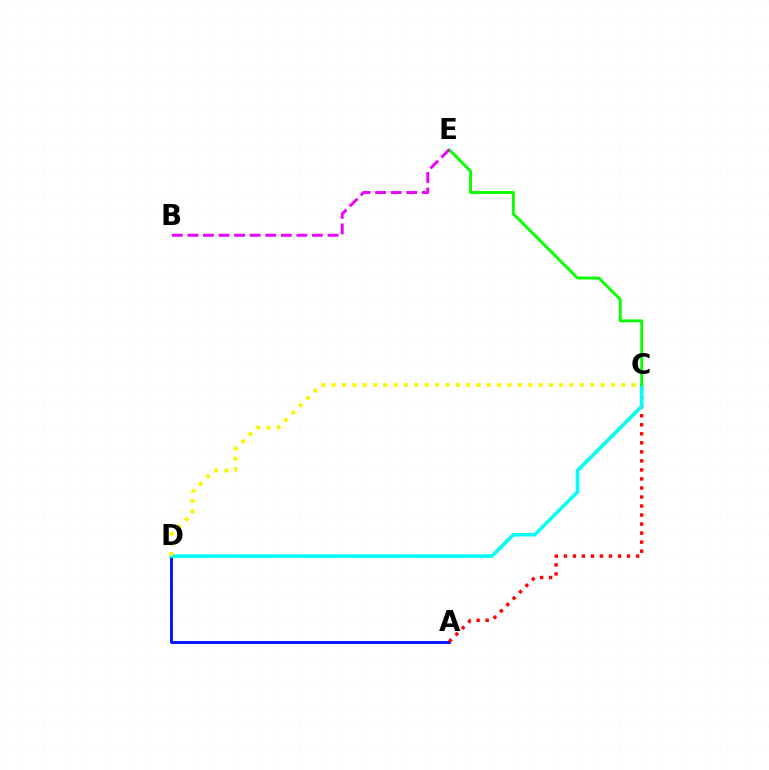{('A', 'D'): [{'color': '#0010ff', 'line_style': 'solid', 'thickness': 2.06}], ('A', 'C'): [{'color': '#ff0000', 'line_style': 'dotted', 'thickness': 2.45}], ('C', 'D'): [{'color': '#00fff6', 'line_style': 'solid', 'thickness': 2.55}, {'color': '#fcf500', 'line_style': 'dotted', 'thickness': 2.81}], ('C', 'E'): [{'color': '#08ff00', 'line_style': 'solid', 'thickness': 2.08}], ('B', 'E'): [{'color': '#ee00ff', 'line_style': 'dashed', 'thickness': 2.11}]}